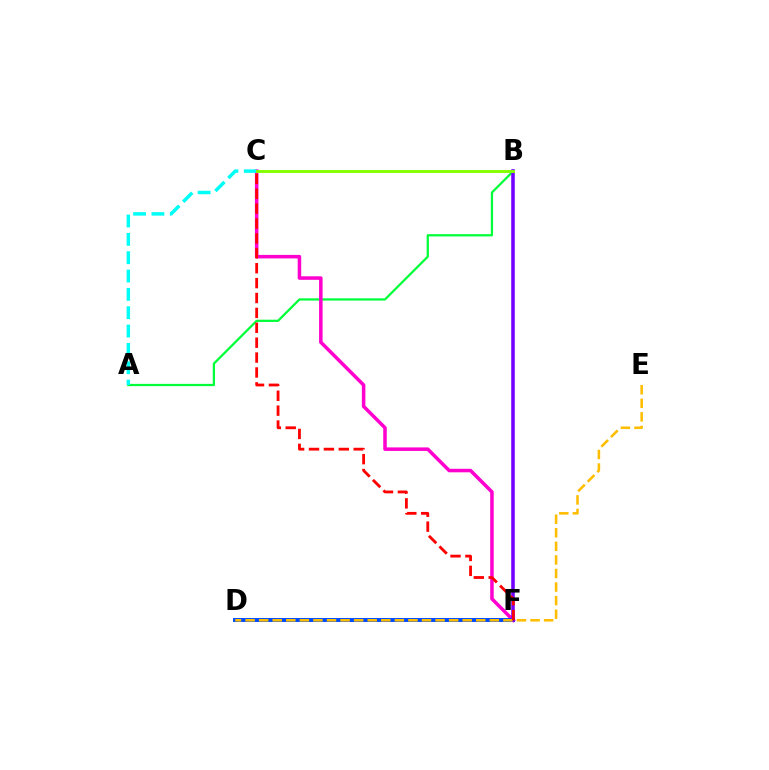{('A', 'B'): [{'color': '#00ff39', 'line_style': 'solid', 'thickness': 1.63}], ('C', 'F'): [{'color': '#ff00cf', 'line_style': 'solid', 'thickness': 2.54}, {'color': '#ff0000', 'line_style': 'dashed', 'thickness': 2.02}], ('D', 'F'): [{'color': '#004bff', 'line_style': 'solid', 'thickness': 2.84}], ('B', 'F'): [{'color': '#7200ff', 'line_style': 'solid', 'thickness': 2.56}], ('D', 'E'): [{'color': '#ffbd00', 'line_style': 'dashed', 'thickness': 1.84}], ('A', 'C'): [{'color': '#00fff6', 'line_style': 'dashed', 'thickness': 2.49}], ('B', 'C'): [{'color': '#84ff00', 'line_style': 'solid', 'thickness': 2.08}]}